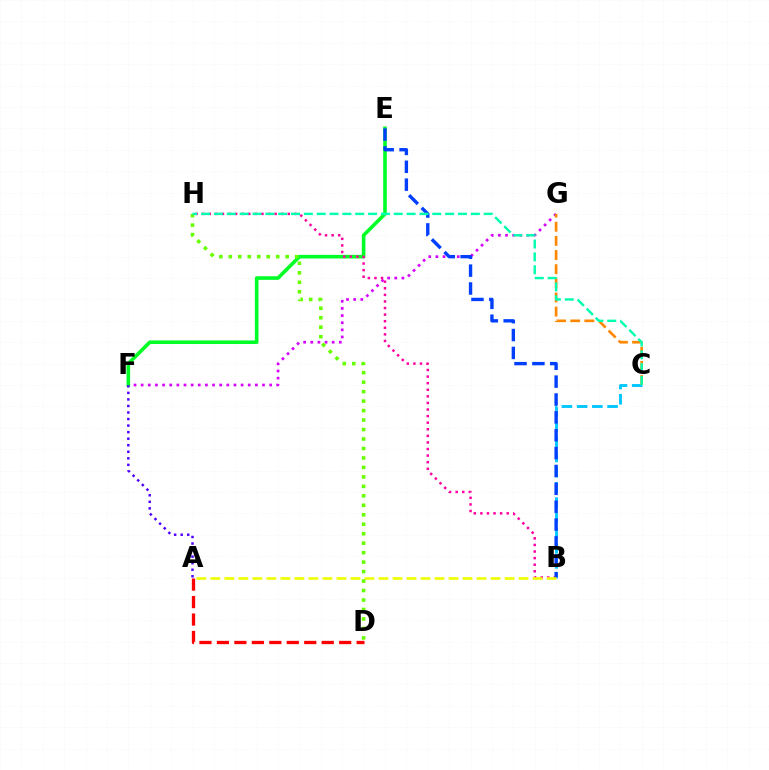{('B', 'C'): [{'color': '#00c7ff', 'line_style': 'dashed', 'thickness': 2.07}], ('F', 'G'): [{'color': '#d600ff', 'line_style': 'dotted', 'thickness': 1.94}], ('E', 'F'): [{'color': '#00ff27', 'line_style': 'solid', 'thickness': 2.59}], ('C', 'G'): [{'color': '#ff8800', 'line_style': 'dashed', 'thickness': 1.92}], ('B', 'H'): [{'color': '#ff00a0', 'line_style': 'dotted', 'thickness': 1.79}], ('B', 'E'): [{'color': '#003fff', 'line_style': 'dashed', 'thickness': 2.43}], ('A', 'B'): [{'color': '#eeff00', 'line_style': 'dashed', 'thickness': 1.9}], ('A', 'D'): [{'color': '#ff0000', 'line_style': 'dashed', 'thickness': 2.37}], ('A', 'F'): [{'color': '#4f00ff', 'line_style': 'dotted', 'thickness': 1.78}], ('D', 'H'): [{'color': '#66ff00', 'line_style': 'dotted', 'thickness': 2.57}], ('C', 'H'): [{'color': '#00ffaf', 'line_style': 'dashed', 'thickness': 1.74}]}